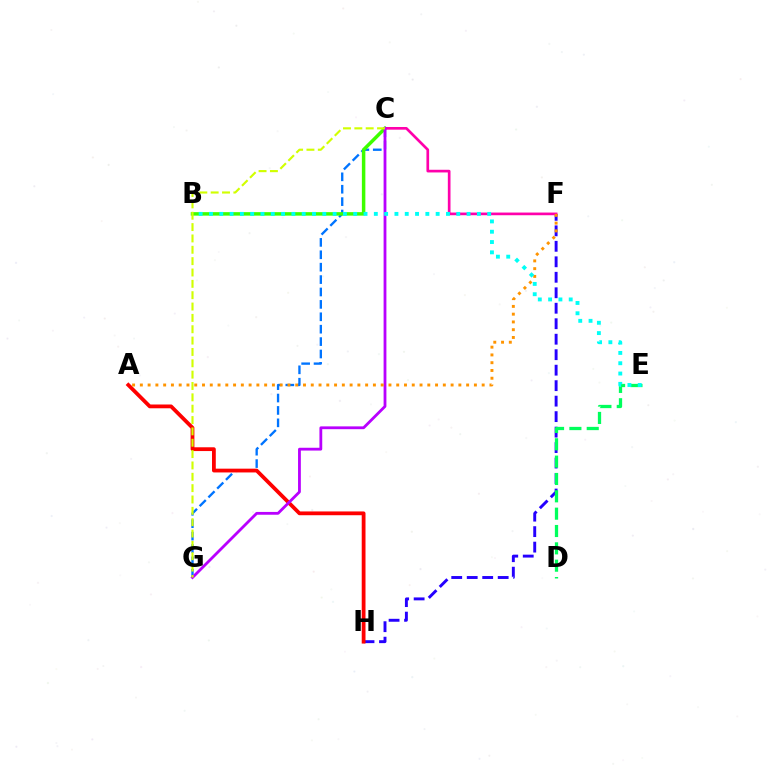{('F', 'H'): [{'color': '#2500ff', 'line_style': 'dashed', 'thickness': 2.1}], ('D', 'E'): [{'color': '#00ff5c', 'line_style': 'dashed', 'thickness': 2.36}], ('C', 'G'): [{'color': '#0074ff', 'line_style': 'dashed', 'thickness': 1.68}, {'color': '#b900ff', 'line_style': 'solid', 'thickness': 2.02}, {'color': '#d1ff00', 'line_style': 'dashed', 'thickness': 1.54}], ('B', 'C'): [{'color': '#3dff00', 'line_style': 'solid', 'thickness': 2.51}], ('A', 'H'): [{'color': '#ff0000', 'line_style': 'solid', 'thickness': 2.72}], ('C', 'F'): [{'color': '#ff00ac', 'line_style': 'solid', 'thickness': 1.93}], ('A', 'F'): [{'color': '#ff9400', 'line_style': 'dotted', 'thickness': 2.11}], ('B', 'E'): [{'color': '#00fff6', 'line_style': 'dotted', 'thickness': 2.8}]}